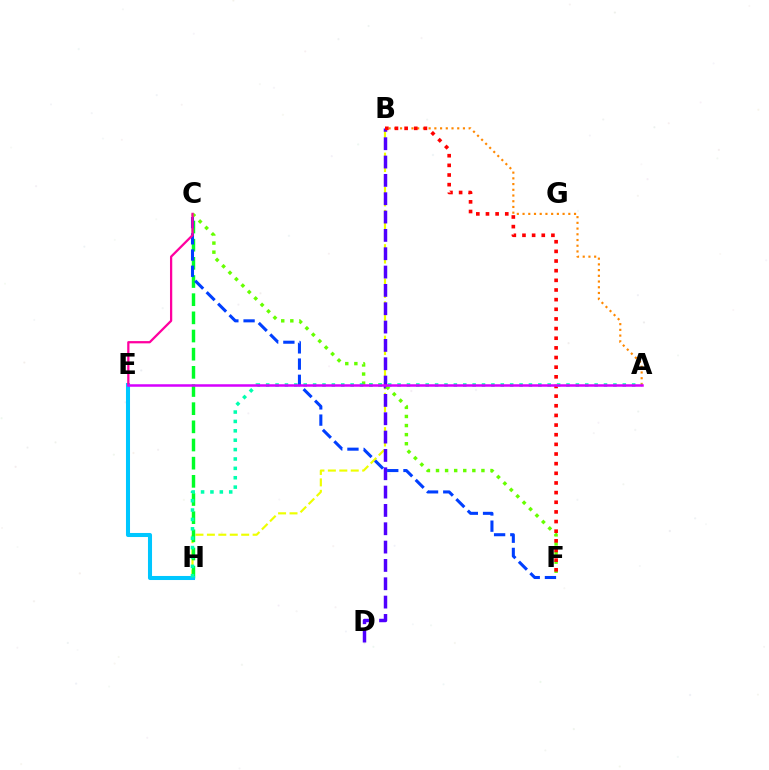{('B', 'H'): [{'color': '#eeff00', 'line_style': 'dashed', 'thickness': 1.55}], ('C', 'H'): [{'color': '#00ff27', 'line_style': 'dashed', 'thickness': 2.47}], ('A', 'B'): [{'color': '#ff8800', 'line_style': 'dotted', 'thickness': 1.55}], ('B', 'D'): [{'color': '#4f00ff', 'line_style': 'dashed', 'thickness': 2.49}], ('C', 'F'): [{'color': '#66ff00', 'line_style': 'dotted', 'thickness': 2.47}, {'color': '#003fff', 'line_style': 'dashed', 'thickness': 2.2}], ('E', 'H'): [{'color': '#00c7ff', 'line_style': 'solid', 'thickness': 2.92}], ('C', 'E'): [{'color': '#ff00a0', 'line_style': 'solid', 'thickness': 1.63}], ('B', 'F'): [{'color': '#ff0000', 'line_style': 'dotted', 'thickness': 2.62}], ('A', 'H'): [{'color': '#00ffaf', 'line_style': 'dotted', 'thickness': 2.55}], ('A', 'E'): [{'color': '#d600ff', 'line_style': 'solid', 'thickness': 1.81}]}